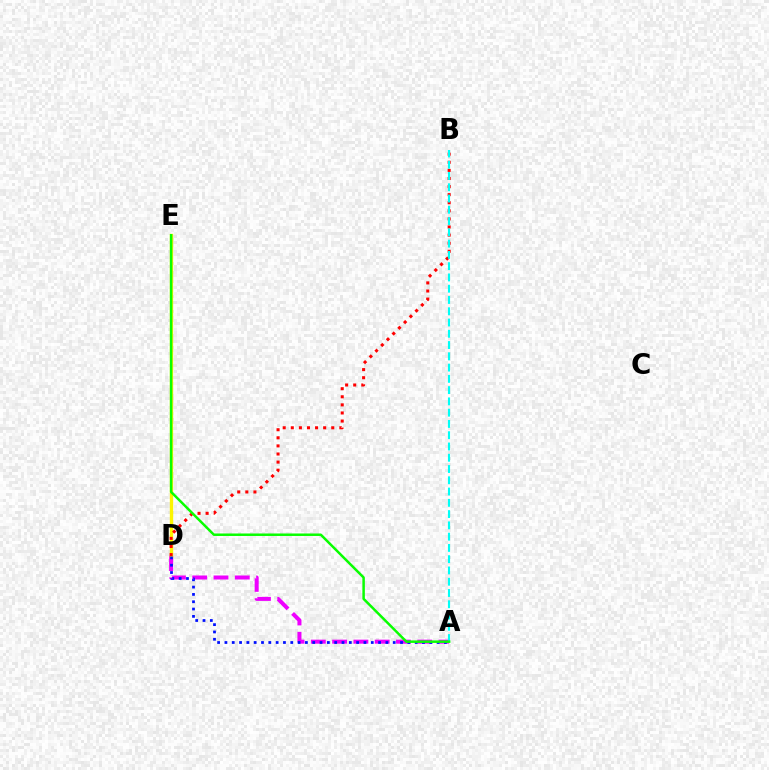{('A', 'D'): [{'color': '#ee00ff', 'line_style': 'dashed', 'thickness': 2.89}, {'color': '#0010ff', 'line_style': 'dotted', 'thickness': 1.99}], ('D', 'E'): [{'color': '#fcf500', 'line_style': 'solid', 'thickness': 2.41}], ('B', 'D'): [{'color': '#ff0000', 'line_style': 'dotted', 'thickness': 2.2}], ('A', 'B'): [{'color': '#00fff6', 'line_style': 'dashed', 'thickness': 1.53}], ('A', 'E'): [{'color': '#08ff00', 'line_style': 'solid', 'thickness': 1.79}]}